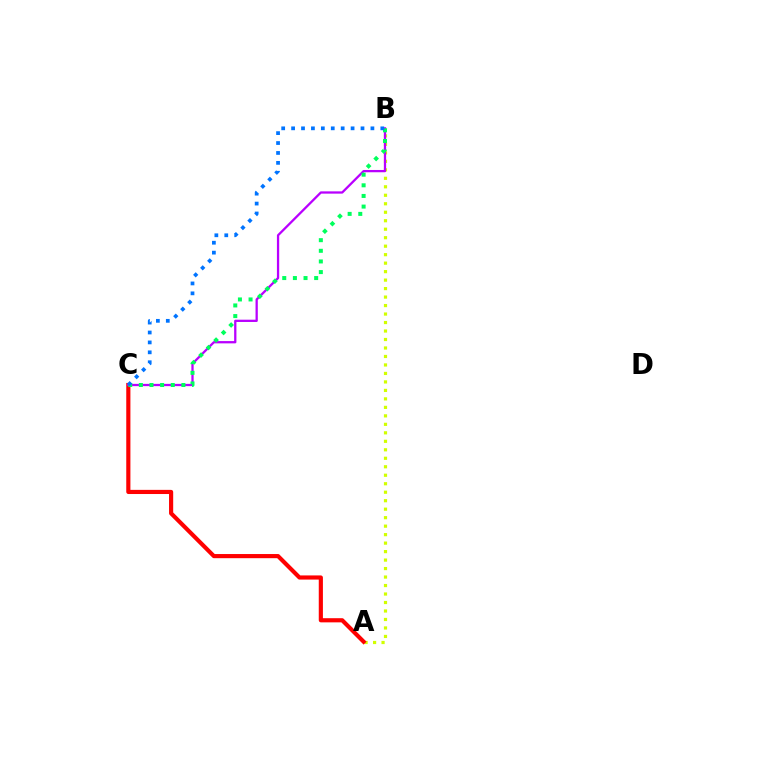{('A', 'B'): [{'color': '#d1ff00', 'line_style': 'dotted', 'thickness': 2.31}], ('A', 'C'): [{'color': '#ff0000', 'line_style': 'solid', 'thickness': 2.99}], ('B', 'C'): [{'color': '#b900ff', 'line_style': 'solid', 'thickness': 1.64}, {'color': '#00ff5c', 'line_style': 'dotted', 'thickness': 2.89}, {'color': '#0074ff', 'line_style': 'dotted', 'thickness': 2.69}]}